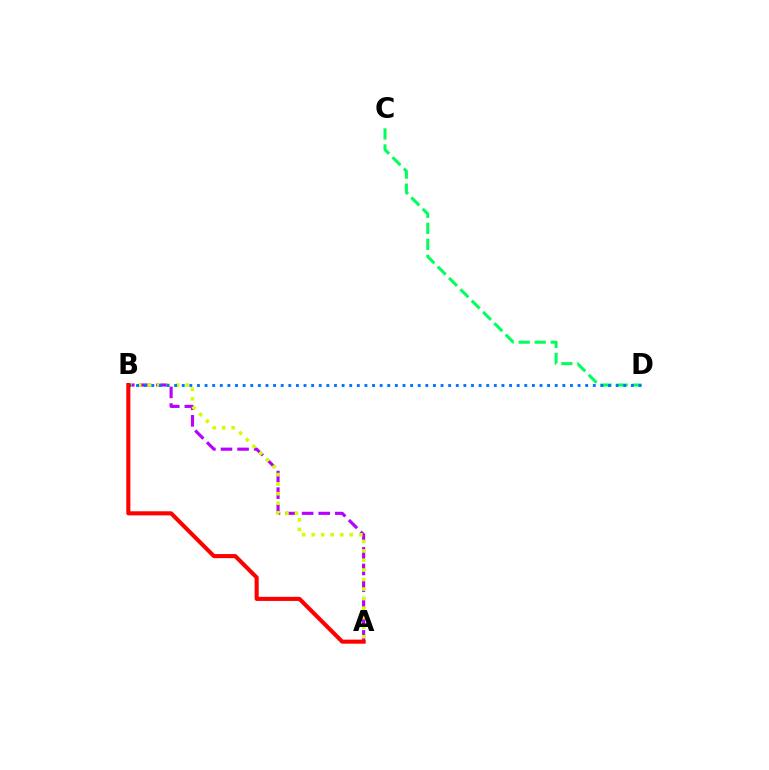{('C', 'D'): [{'color': '#00ff5c', 'line_style': 'dashed', 'thickness': 2.18}], ('A', 'B'): [{'color': '#b900ff', 'line_style': 'dashed', 'thickness': 2.25}, {'color': '#d1ff00', 'line_style': 'dotted', 'thickness': 2.59}, {'color': '#ff0000', 'line_style': 'solid', 'thickness': 2.94}], ('B', 'D'): [{'color': '#0074ff', 'line_style': 'dotted', 'thickness': 2.07}]}